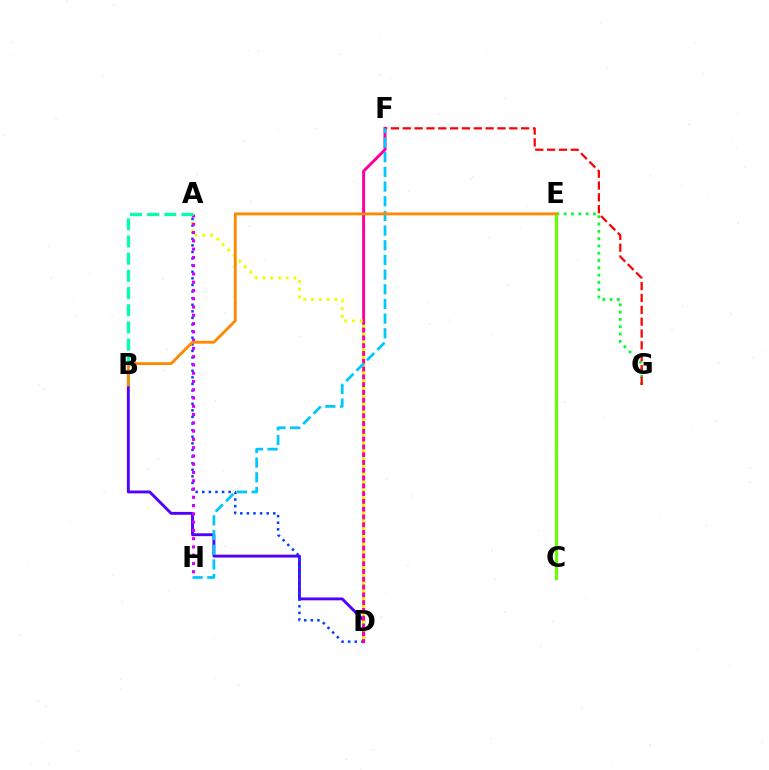{('B', 'D'): [{'color': '#4f00ff', 'line_style': 'solid', 'thickness': 2.07}], ('A', 'D'): [{'color': '#003fff', 'line_style': 'dotted', 'thickness': 1.79}, {'color': '#eeff00', 'line_style': 'dotted', 'thickness': 2.12}], ('E', 'G'): [{'color': '#00ff27', 'line_style': 'dotted', 'thickness': 1.98}], ('D', 'F'): [{'color': '#ff00a0', 'line_style': 'solid', 'thickness': 2.12}], ('A', 'H'): [{'color': '#d600ff', 'line_style': 'dotted', 'thickness': 2.25}], ('F', 'G'): [{'color': '#ff0000', 'line_style': 'dashed', 'thickness': 1.61}], ('C', 'E'): [{'color': '#66ff00', 'line_style': 'solid', 'thickness': 2.25}], ('F', 'H'): [{'color': '#00c7ff', 'line_style': 'dashed', 'thickness': 1.99}], ('A', 'B'): [{'color': '#00ffaf', 'line_style': 'dashed', 'thickness': 2.34}], ('B', 'E'): [{'color': '#ff8800', 'line_style': 'solid', 'thickness': 2.04}]}